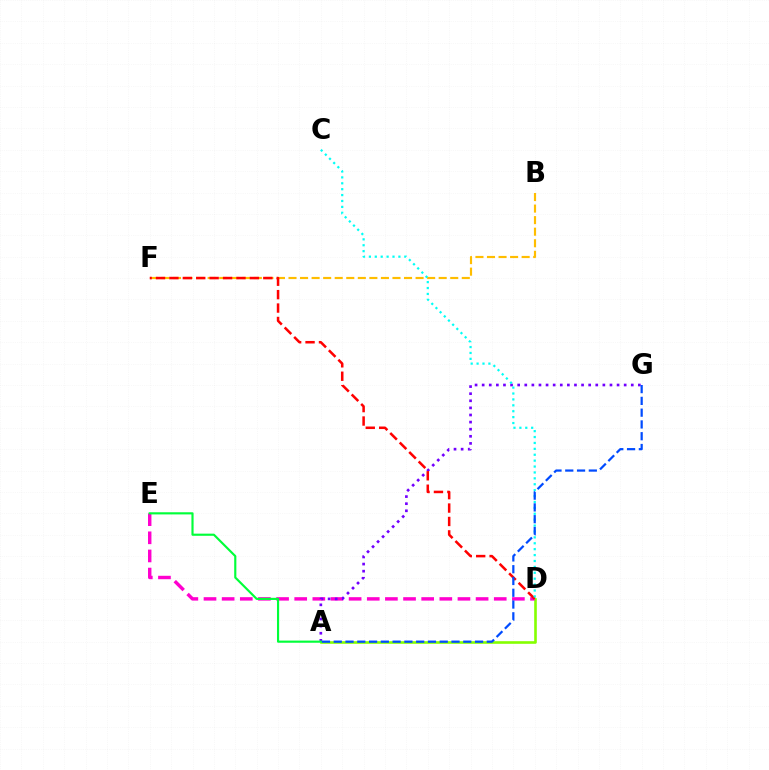{('B', 'F'): [{'color': '#ffbd00', 'line_style': 'dashed', 'thickness': 1.57}], ('A', 'D'): [{'color': '#84ff00', 'line_style': 'solid', 'thickness': 1.88}], ('D', 'E'): [{'color': '#ff00cf', 'line_style': 'dashed', 'thickness': 2.46}], ('A', 'G'): [{'color': '#7200ff', 'line_style': 'dotted', 'thickness': 1.93}, {'color': '#004bff', 'line_style': 'dashed', 'thickness': 1.6}], ('A', 'E'): [{'color': '#00ff39', 'line_style': 'solid', 'thickness': 1.55}], ('D', 'F'): [{'color': '#ff0000', 'line_style': 'dashed', 'thickness': 1.82}], ('C', 'D'): [{'color': '#00fff6', 'line_style': 'dotted', 'thickness': 1.6}]}